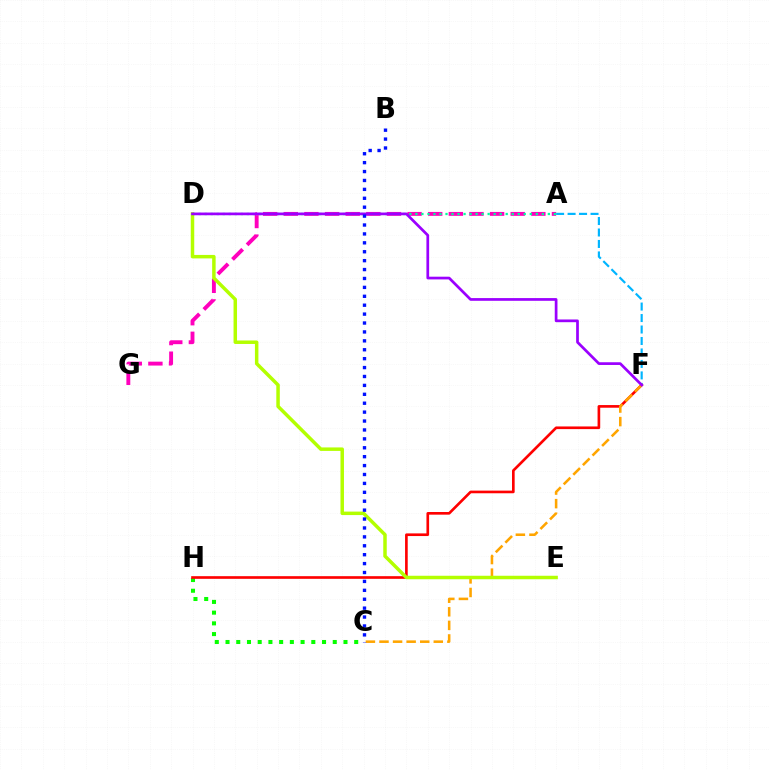{('C', 'H'): [{'color': '#08ff00', 'line_style': 'dotted', 'thickness': 2.91}], ('A', 'F'): [{'color': '#00b5ff', 'line_style': 'dashed', 'thickness': 1.56}], ('F', 'H'): [{'color': '#ff0000', 'line_style': 'solid', 'thickness': 1.91}], ('A', 'G'): [{'color': '#ff00bd', 'line_style': 'dashed', 'thickness': 2.8}], ('C', 'F'): [{'color': '#ffa500', 'line_style': 'dashed', 'thickness': 1.84}], ('D', 'E'): [{'color': '#b3ff00', 'line_style': 'solid', 'thickness': 2.51}], ('A', 'D'): [{'color': '#00ff9d', 'line_style': 'dotted', 'thickness': 1.64}], ('D', 'F'): [{'color': '#9b00ff', 'line_style': 'solid', 'thickness': 1.96}], ('B', 'C'): [{'color': '#0010ff', 'line_style': 'dotted', 'thickness': 2.42}]}